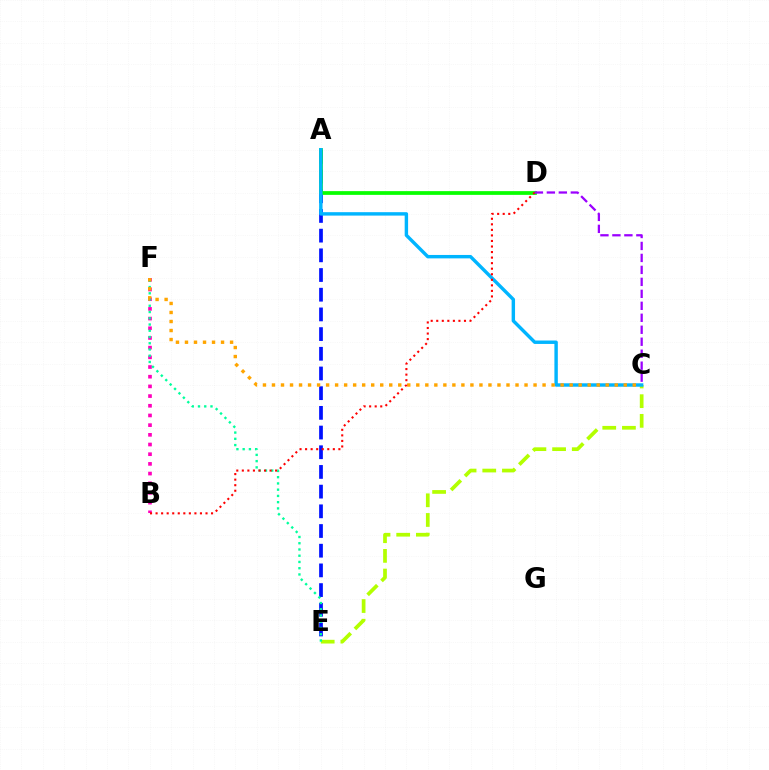{('A', 'E'): [{'color': '#0010ff', 'line_style': 'dashed', 'thickness': 2.68}], ('C', 'E'): [{'color': '#b3ff00', 'line_style': 'dashed', 'thickness': 2.67}], ('B', 'F'): [{'color': '#ff00bd', 'line_style': 'dotted', 'thickness': 2.63}], ('A', 'D'): [{'color': '#08ff00', 'line_style': 'solid', 'thickness': 2.69}], ('E', 'F'): [{'color': '#00ff9d', 'line_style': 'dotted', 'thickness': 1.7}], ('A', 'C'): [{'color': '#00b5ff', 'line_style': 'solid', 'thickness': 2.46}], ('C', 'F'): [{'color': '#ffa500', 'line_style': 'dotted', 'thickness': 2.45}], ('B', 'D'): [{'color': '#ff0000', 'line_style': 'dotted', 'thickness': 1.51}], ('C', 'D'): [{'color': '#9b00ff', 'line_style': 'dashed', 'thickness': 1.63}]}